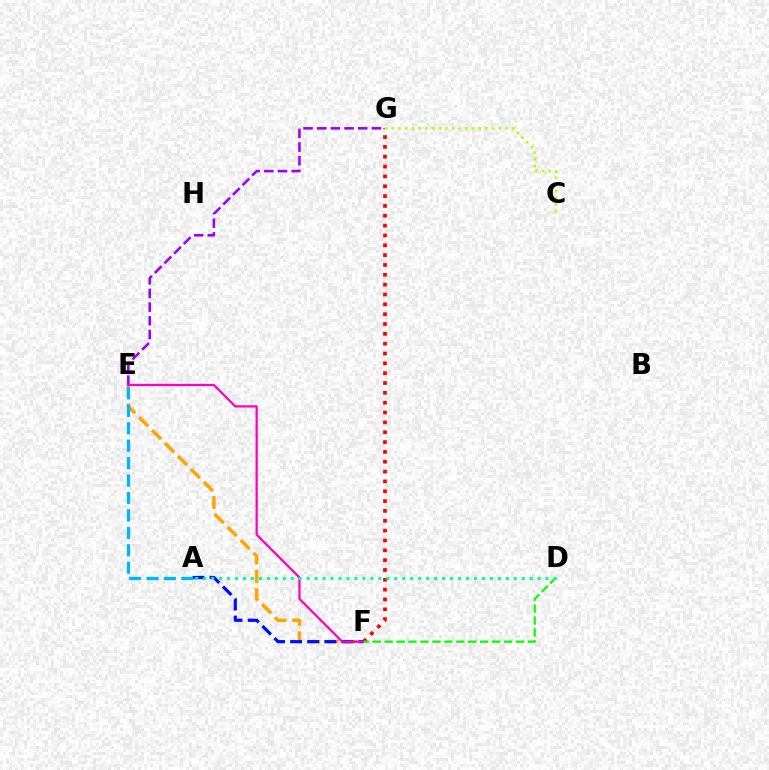{('E', 'F'): [{'color': '#ffa500', 'line_style': 'dashed', 'thickness': 2.49}, {'color': '#ff00bd', 'line_style': 'solid', 'thickness': 1.61}], ('E', 'G'): [{'color': '#9b00ff', 'line_style': 'dashed', 'thickness': 1.86}], ('F', 'G'): [{'color': '#ff0000', 'line_style': 'dotted', 'thickness': 2.67}], ('A', 'F'): [{'color': '#0010ff', 'line_style': 'dashed', 'thickness': 2.32}], ('D', 'F'): [{'color': '#08ff00', 'line_style': 'dashed', 'thickness': 1.62}], ('A', 'D'): [{'color': '#00ff9d', 'line_style': 'dotted', 'thickness': 2.16}], ('C', 'G'): [{'color': '#b3ff00', 'line_style': 'dotted', 'thickness': 1.81}], ('A', 'E'): [{'color': '#00b5ff', 'line_style': 'dashed', 'thickness': 2.37}]}